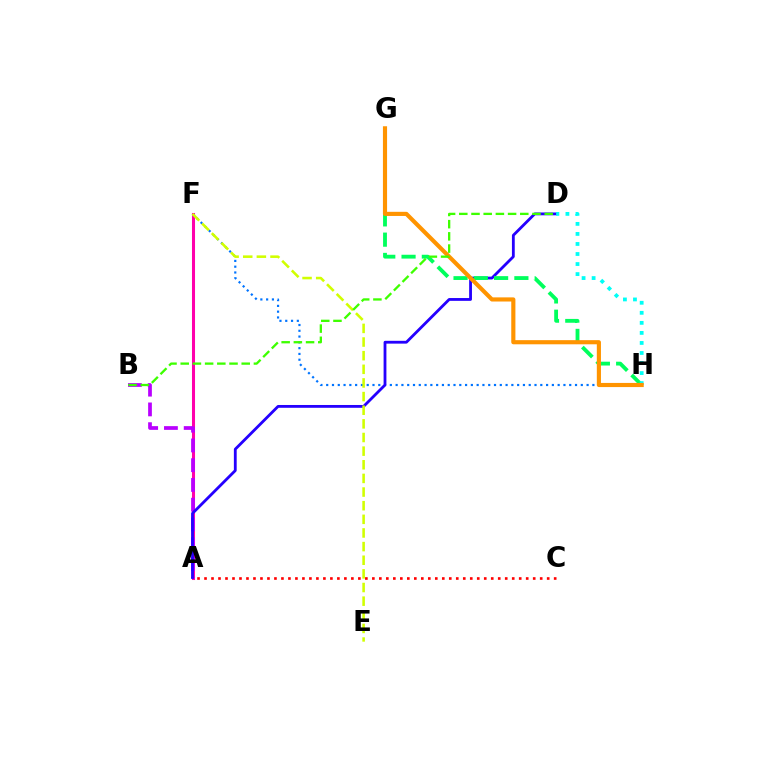{('F', 'H'): [{'color': '#0074ff', 'line_style': 'dotted', 'thickness': 1.57}], ('A', 'F'): [{'color': '#ff00ac', 'line_style': 'solid', 'thickness': 2.19}], ('A', 'B'): [{'color': '#b900ff', 'line_style': 'dashed', 'thickness': 2.68}], ('A', 'D'): [{'color': '#2500ff', 'line_style': 'solid', 'thickness': 2.02}], ('E', 'F'): [{'color': '#d1ff00', 'line_style': 'dashed', 'thickness': 1.85}], ('G', 'H'): [{'color': '#00ff5c', 'line_style': 'dashed', 'thickness': 2.76}, {'color': '#ff9400', 'line_style': 'solid', 'thickness': 2.98}], ('D', 'H'): [{'color': '#00fff6', 'line_style': 'dotted', 'thickness': 2.73}], ('B', 'D'): [{'color': '#3dff00', 'line_style': 'dashed', 'thickness': 1.66}], ('A', 'C'): [{'color': '#ff0000', 'line_style': 'dotted', 'thickness': 1.9}]}